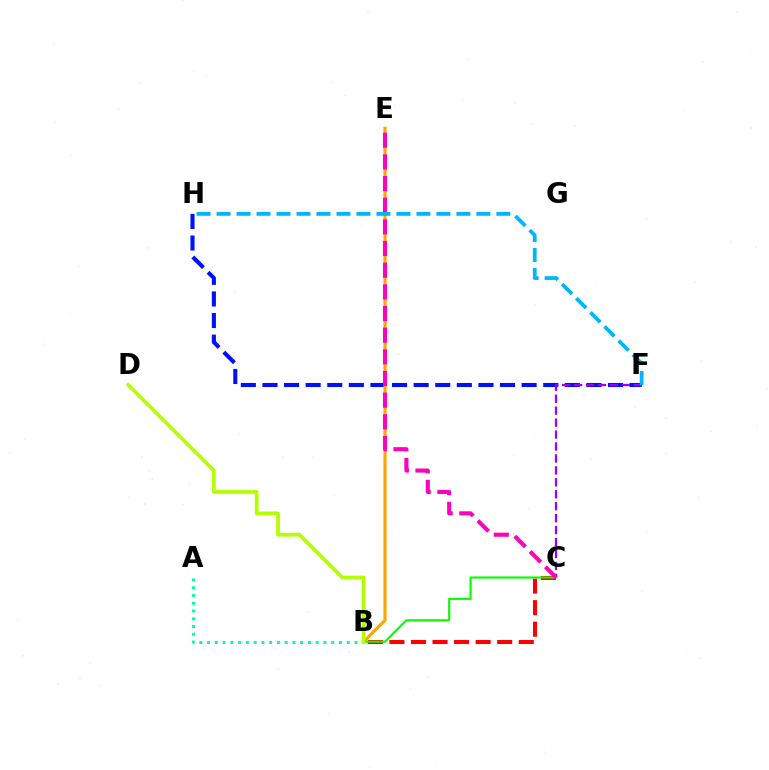{('B', 'C'): [{'color': '#ff0000', 'line_style': 'dashed', 'thickness': 2.93}, {'color': '#08ff00', 'line_style': 'solid', 'thickness': 1.54}], ('F', 'H'): [{'color': '#0010ff', 'line_style': 'dashed', 'thickness': 2.93}, {'color': '#00b5ff', 'line_style': 'dashed', 'thickness': 2.71}], ('A', 'B'): [{'color': '#00ff9d', 'line_style': 'dotted', 'thickness': 2.11}], ('C', 'F'): [{'color': '#9b00ff', 'line_style': 'dashed', 'thickness': 1.62}], ('B', 'E'): [{'color': '#ffa500', 'line_style': 'solid', 'thickness': 2.26}], ('C', 'E'): [{'color': '#ff00bd', 'line_style': 'dashed', 'thickness': 2.94}], ('B', 'D'): [{'color': '#b3ff00', 'line_style': 'solid', 'thickness': 2.68}]}